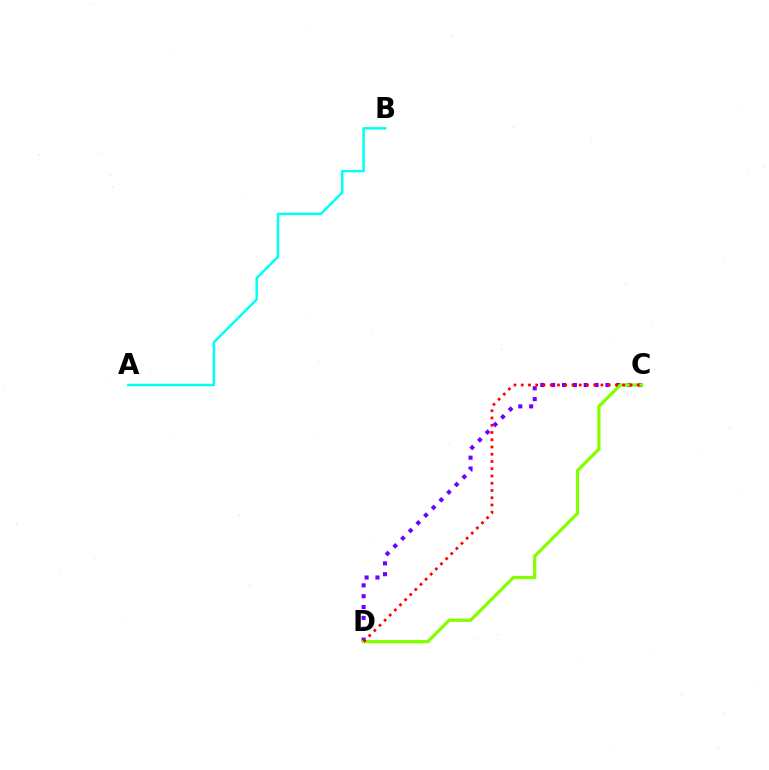{('C', 'D'): [{'color': '#7200ff', 'line_style': 'dotted', 'thickness': 2.95}, {'color': '#84ff00', 'line_style': 'solid', 'thickness': 2.33}, {'color': '#ff0000', 'line_style': 'dotted', 'thickness': 1.97}], ('A', 'B'): [{'color': '#00fff6', 'line_style': 'solid', 'thickness': 1.78}]}